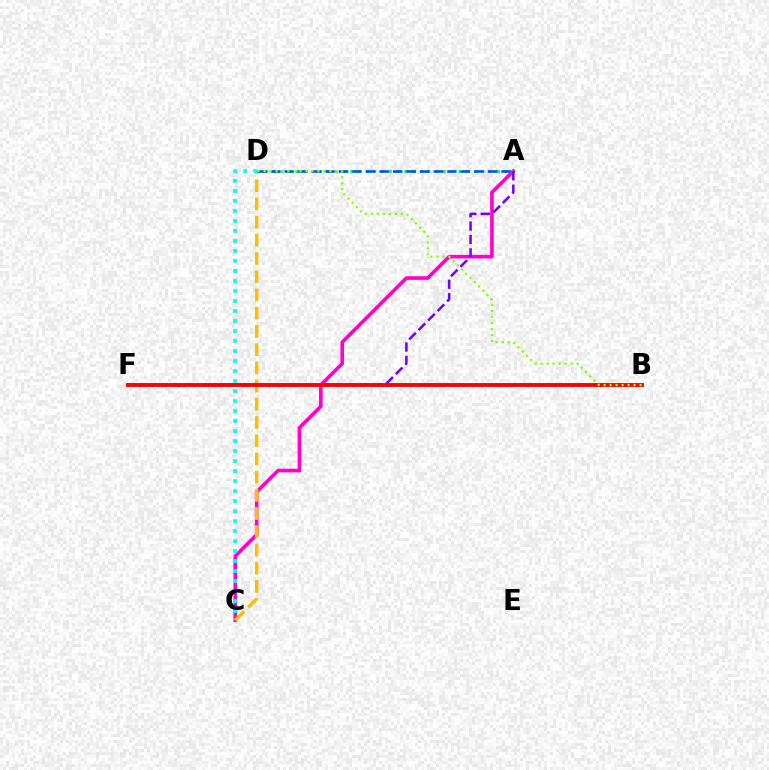{('A', 'C'): [{'color': '#ff00cf', 'line_style': 'solid', 'thickness': 2.61}], ('C', 'D'): [{'color': '#ffbd00', 'line_style': 'dashed', 'thickness': 2.47}, {'color': '#00fff6', 'line_style': 'dotted', 'thickness': 2.72}], ('A', 'D'): [{'color': '#00ff39', 'line_style': 'dotted', 'thickness': 2.1}, {'color': '#004bff', 'line_style': 'dashed', 'thickness': 1.84}], ('A', 'F'): [{'color': '#7200ff', 'line_style': 'dashed', 'thickness': 1.82}], ('B', 'F'): [{'color': '#ff0000', 'line_style': 'solid', 'thickness': 2.81}], ('B', 'D'): [{'color': '#84ff00', 'line_style': 'dotted', 'thickness': 1.63}]}